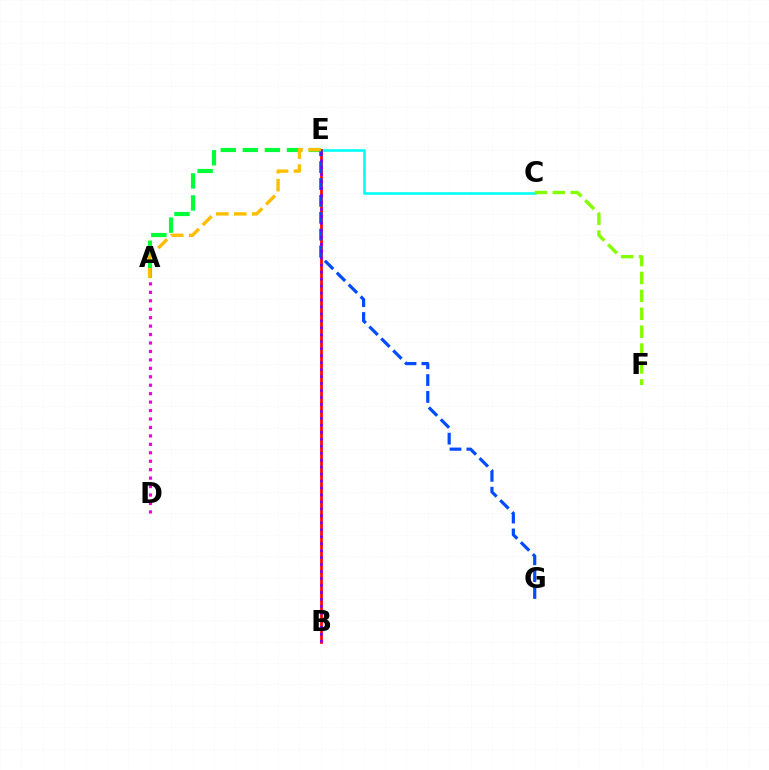{('A', 'E'): [{'color': '#00ff39', 'line_style': 'dashed', 'thickness': 3.0}, {'color': '#ffbd00', 'line_style': 'dashed', 'thickness': 2.44}], ('C', 'E'): [{'color': '#00fff6', 'line_style': 'solid', 'thickness': 1.89}], ('B', 'E'): [{'color': '#ff0000', 'line_style': 'solid', 'thickness': 1.94}, {'color': '#7200ff', 'line_style': 'dotted', 'thickness': 1.89}], ('A', 'D'): [{'color': '#ff00cf', 'line_style': 'dotted', 'thickness': 2.29}], ('E', 'G'): [{'color': '#004bff', 'line_style': 'dashed', 'thickness': 2.29}], ('C', 'F'): [{'color': '#84ff00', 'line_style': 'dashed', 'thickness': 2.43}]}